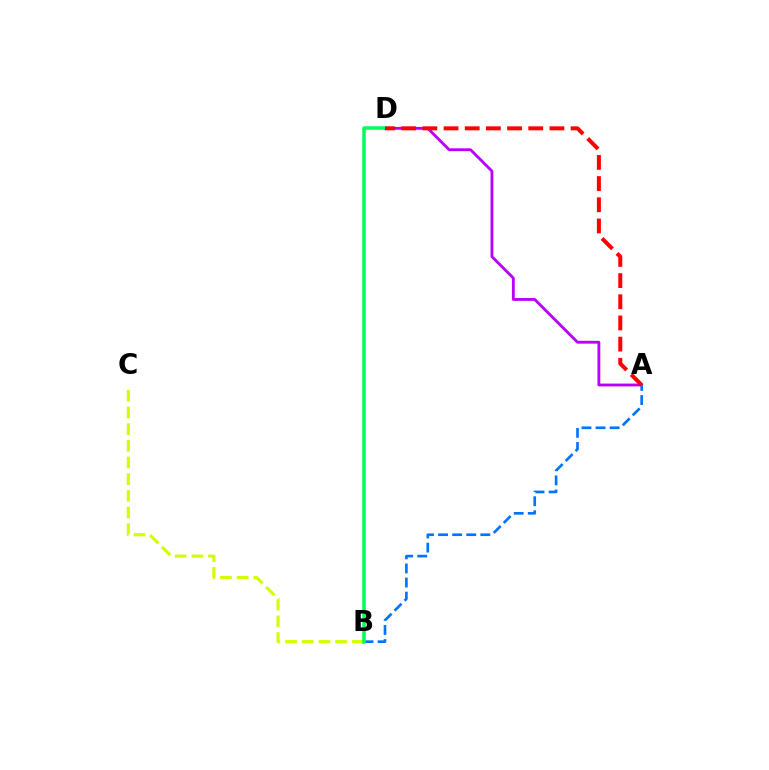{('A', 'D'): [{'color': '#b900ff', 'line_style': 'solid', 'thickness': 2.04}, {'color': '#ff0000', 'line_style': 'dashed', 'thickness': 2.88}], ('B', 'C'): [{'color': '#d1ff00', 'line_style': 'dashed', 'thickness': 2.27}], ('A', 'B'): [{'color': '#0074ff', 'line_style': 'dashed', 'thickness': 1.91}], ('B', 'D'): [{'color': '#00ff5c', 'line_style': 'solid', 'thickness': 2.52}]}